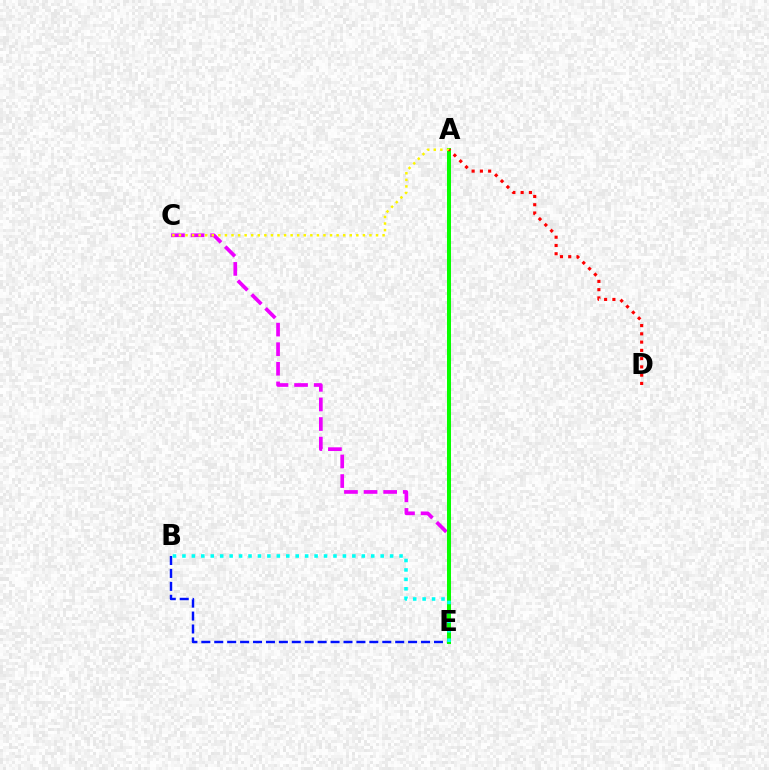{('C', 'E'): [{'color': '#ee00ff', 'line_style': 'dashed', 'thickness': 2.66}], ('B', 'E'): [{'color': '#0010ff', 'line_style': 'dashed', 'thickness': 1.76}, {'color': '#00fff6', 'line_style': 'dotted', 'thickness': 2.56}], ('A', 'E'): [{'color': '#08ff00', 'line_style': 'solid', 'thickness': 2.88}], ('A', 'C'): [{'color': '#fcf500', 'line_style': 'dotted', 'thickness': 1.78}], ('A', 'D'): [{'color': '#ff0000', 'line_style': 'dotted', 'thickness': 2.25}]}